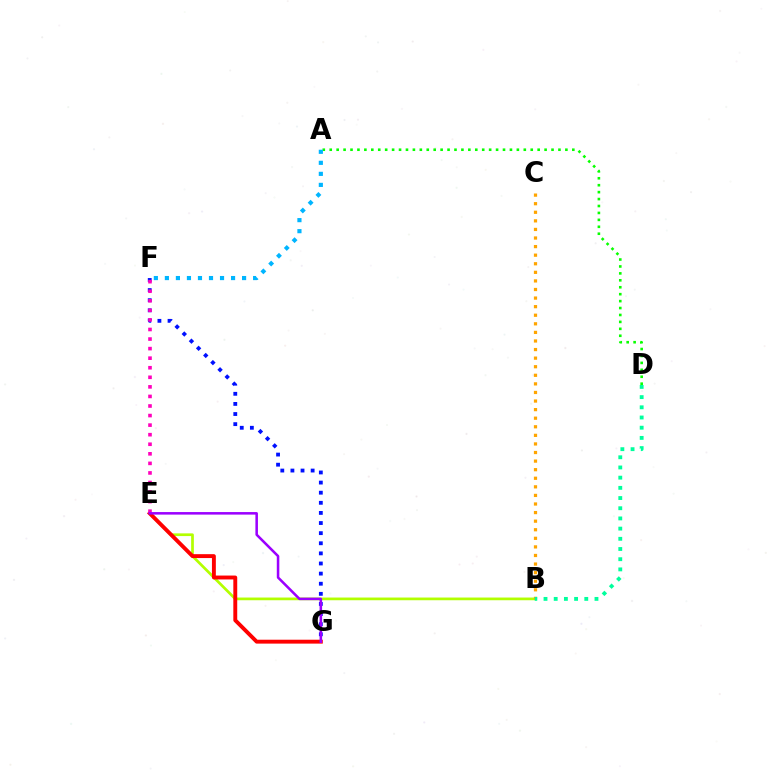{('B', 'E'): [{'color': '#b3ff00', 'line_style': 'solid', 'thickness': 1.95}], ('F', 'G'): [{'color': '#0010ff', 'line_style': 'dotted', 'thickness': 2.75}], ('E', 'G'): [{'color': '#ff0000', 'line_style': 'solid', 'thickness': 2.8}, {'color': '#9b00ff', 'line_style': 'solid', 'thickness': 1.83}], ('E', 'F'): [{'color': '#ff00bd', 'line_style': 'dotted', 'thickness': 2.6}], ('A', 'D'): [{'color': '#08ff00', 'line_style': 'dotted', 'thickness': 1.88}], ('B', 'C'): [{'color': '#ffa500', 'line_style': 'dotted', 'thickness': 2.33}], ('B', 'D'): [{'color': '#00ff9d', 'line_style': 'dotted', 'thickness': 2.77}], ('A', 'F'): [{'color': '#00b5ff', 'line_style': 'dotted', 'thickness': 3.0}]}